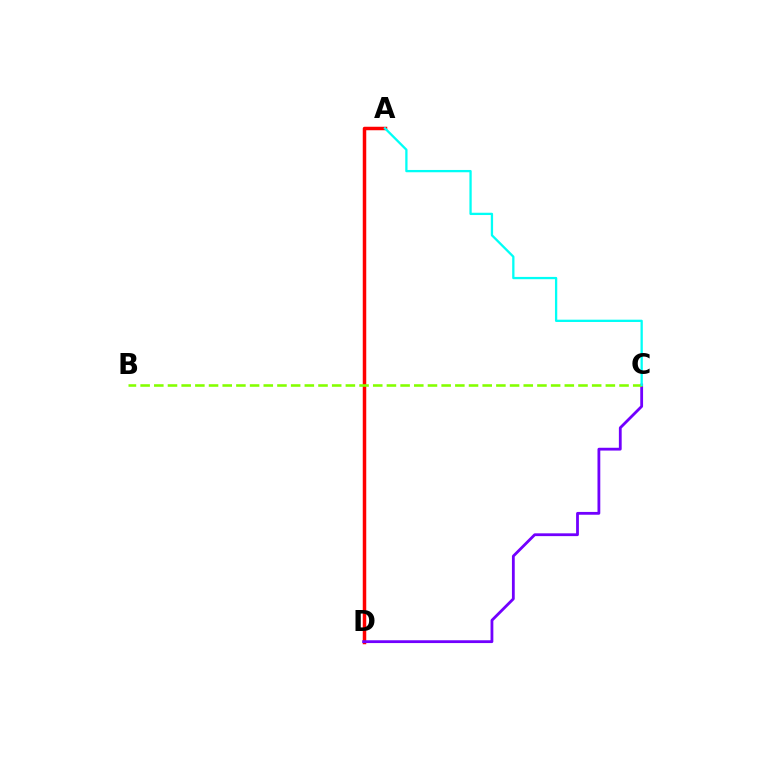{('A', 'D'): [{'color': '#ff0000', 'line_style': 'solid', 'thickness': 2.52}], ('C', 'D'): [{'color': '#7200ff', 'line_style': 'solid', 'thickness': 2.02}], ('B', 'C'): [{'color': '#84ff00', 'line_style': 'dashed', 'thickness': 1.86}], ('A', 'C'): [{'color': '#00fff6', 'line_style': 'solid', 'thickness': 1.65}]}